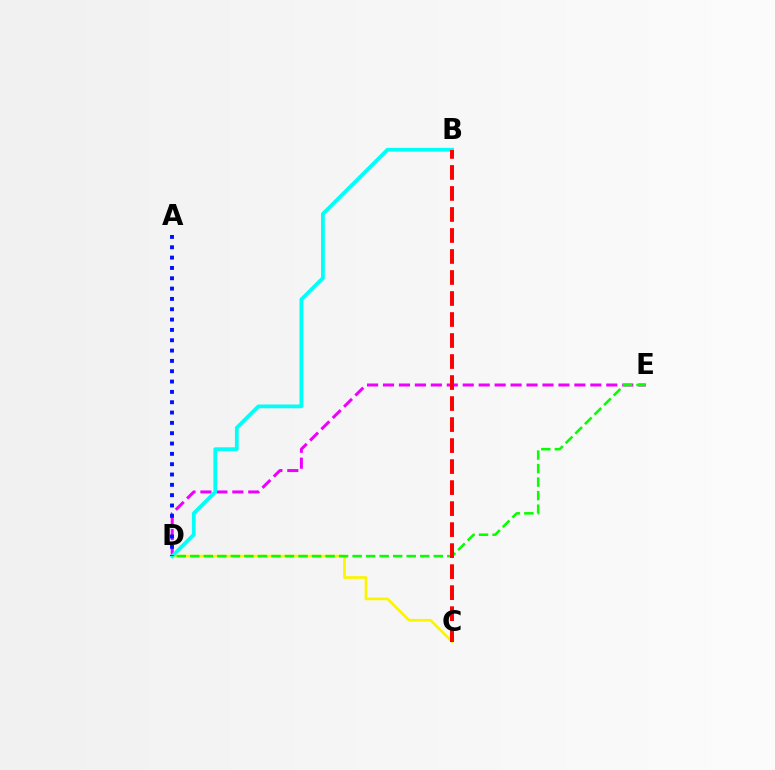{('C', 'D'): [{'color': '#fcf500', 'line_style': 'solid', 'thickness': 1.95}], ('D', 'E'): [{'color': '#ee00ff', 'line_style': 'dashed', 'thickness': 2.17}, {'color': '#08ff00', 'line_style': 'dashed', 'thickness': 1.84}], ('B', 'D'): [{'color': '#00fff6', 'line_style': 'solid', 'thickness': 2.71}], ('A', 'D'): [{'color': '#0010ff', 'line_style': 'dotted', 'thickness': 2.81}], ('B', 'C'): [{'color': '#ff0000', 'line_style': 'dashed', 'thickness': 2.85}]}